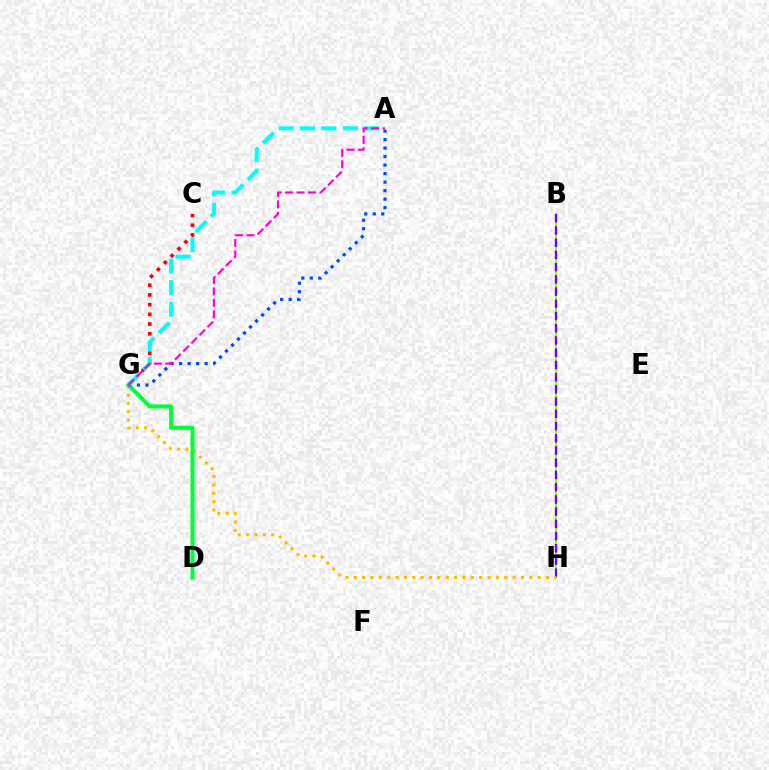{('C', 'G'): [{'color': '#ff0000', 'line_style': 'dotted', 'thickness': 2.64}], ('B', 'H'): [{'color': '#84ff00', 'line_style': 'solid', 'thickness': 1.51}, {'color': '#7200ff', 'line_style': 'dashed', 'thickness': 1.66}], ('G', 'H'): [{'color': '#ffbd00', 'line_style': 'dotted', 'thickness': 2.27}], ('D', 'G'): [{'color': '#00ff39', 'line_style': 'solid', 'thickness': 2.92}], ('A', 'G'): [{'color': '#004bff', 'line_style': 'dotted', 'thickness': 2.31}, {'color': '#00fff6', 'line_style': 'dashed', 'thickness': 2.92}, {'color': '#ff00cf', 'line_style': 'dashed', 'thickness': 1.56}]}